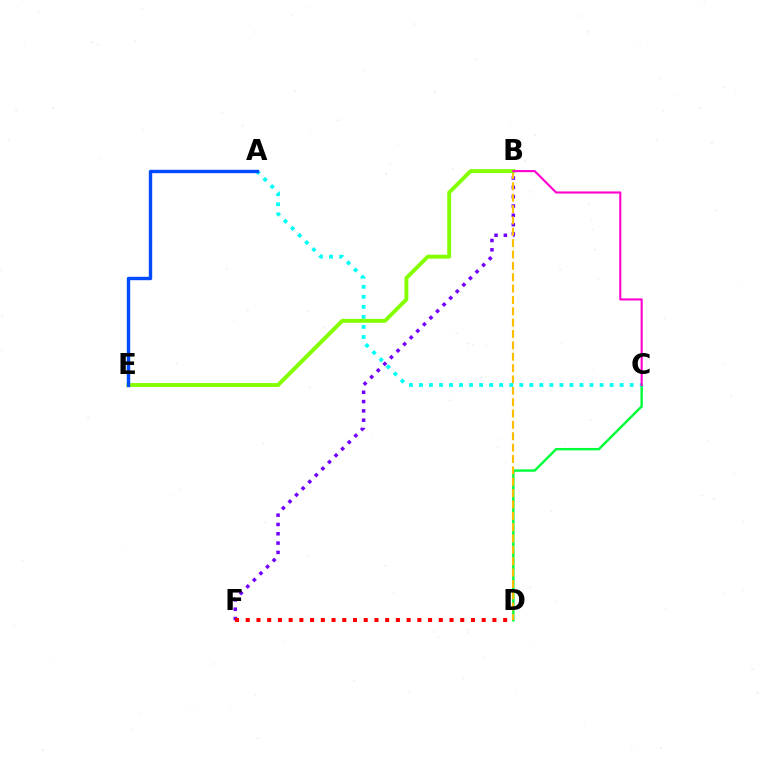{('C', 'D'): [{'color': '#00ff39', 'line_style': 'solid', 'thickness': 1.74}], ('B', 'F'): [{'color': '#7200ff', 'line_style': 'dotted', 'thickness': 2.53}], ('B', 'D'): [{'color': '#ffbd00', 'line_style': 'dashed', 'thickness': 1.54}], ('A', 'C'): [{'color': '#00fff6', 'line_style': 'dotted', 'thickness': 2.73}], ('B', 'E'): [{'color': '#84ff00', 'line_style': 'solid', 'thickness': 2.81}], ('B', 'C'): [{'color': '#ff00cf', 'line_style': 'solid', 'thickness': 1.52}], ('A', 'E'): [{'color': '#004bff', 'line_style': 'solid', 'thickness': 2.45}], ('D', 'F'): [{'color': '#ff0000', 'line_style': 'dotted', 'thickness': 2.91}]}